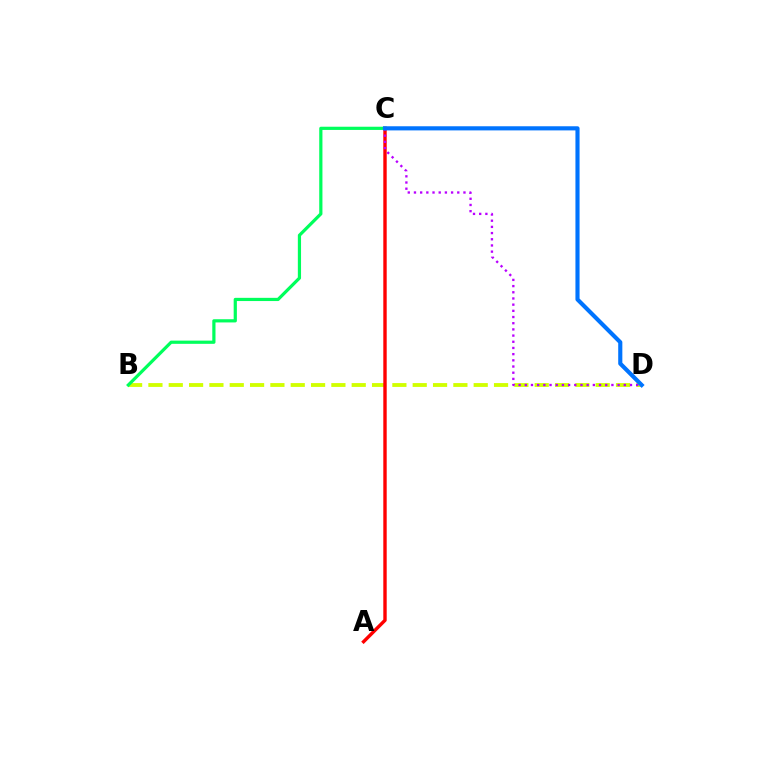{('B', 'D'): [{'color': '#d1ff00', 'line_style': 'dashed', 'thickness': 2.76}], ('A', 'C'): [{'color': '#ff0000', 'line_style': 'solid', 'thickness': 2.45}], ('B', 'C'): [{'color': '#00ff5c', 'line_style': 'solid', 'thickness': 2.31}], ('C', 'D'): [{'color': '#b900ff', 'line_style': 'dotted', 'thickness': 1.68}, {'color': '#0074ff', 'line_style': 'solid', 'thickness': 2.98}]}